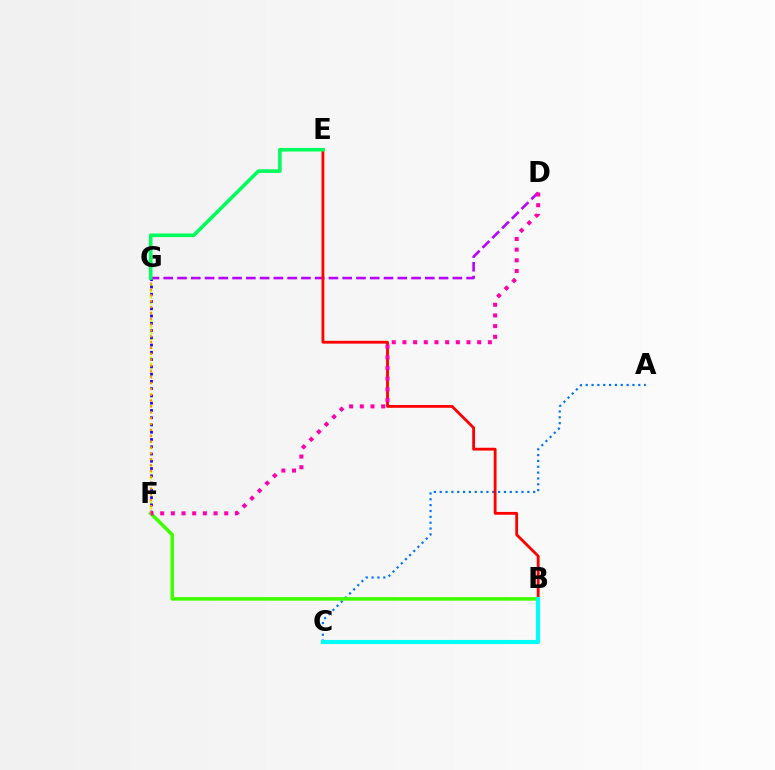{('F', 'G'): [{'color': '#d1ff00', 'line_style': 'dotted', 'thickness': 1.64}, {'color': '#2500ff', 'line_style': 'dotted', 'thickness': 1.97}, {'color': '#ff9400', 'line_style': 'dotted', 'thickness': 1.59}], ('A', 'C'): [{'color': '#0074ff', 'line_style': 'dotted', 'thickness': 1.59}], ('B', 'F'): [{'color': '#3dff00', 'line_style': 'solid', 'thickness': 2.54}], ('D', 'G'): [{'color': '#b900ff', 'line_style': 'dashed', 'thickness': 1.87}], ('B', 'E'): [{'color': '#ff0000', 'line_style': 'solid', 'thickness': 2.02}], ('E', 'G'): [{'color': '#00ff5c', 'line_style': 'solid', 'thickness': 2.59}], ('D', 'F'): [{'color': '#ff00ac', 'line_style': 'dotted', 'thickness': 2.9}], ('B', 'C'): [{'color': '#00fff6', 'line_style': 'solid', 'thickness': 2.95}]}